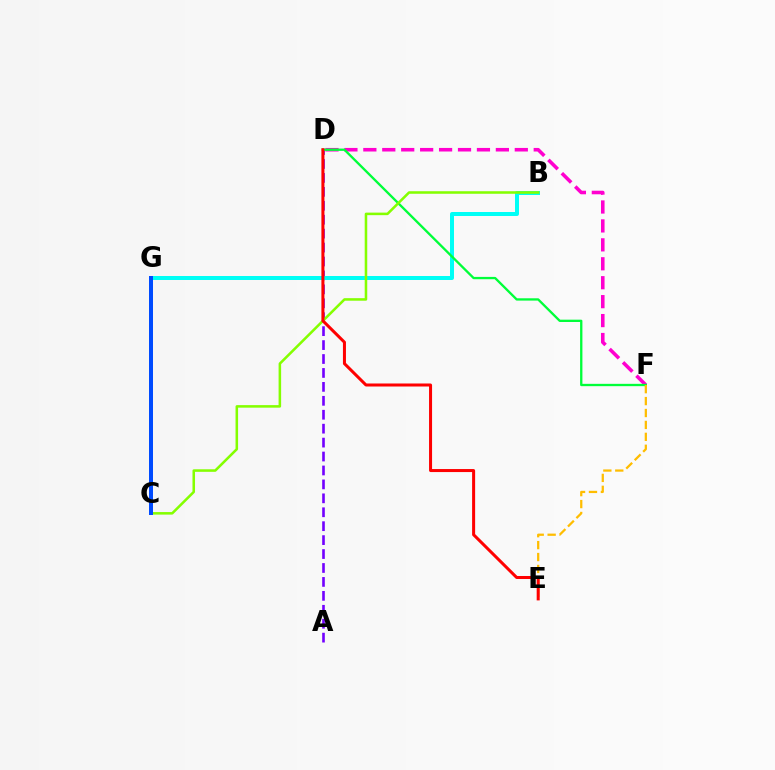{('A', 'D'): [{'color': '#7200ff', 'line_style': 'dashed', 'thickness': 1.89}], ('B', 'G'): [{'color': '#00fff6', 'line_style': 'solid', 'thickness': 2.88}], ('D', 'F'): [{'color': '#ff00cf', 'line_style': 'dashed', 'thickness': 2.57}, {'color': '#00ff39', 'line_style': 'solid', 'thickness': 1.67}], ('E', 'F'): [{'color': '#ffbd00', 'line_style': 'dashed', 'thickness': 1.62}], ('B', 'C'): [{'color': '#84ff00', 'line_style': 'solid', 'thickness': 1.83}], ('C', 'G'): [{'color': '#004bff', 'line_style': 'solid', 'thickness': 2.87}], ('D', 'E'): [{'color': '#ff0000', 'line_style': 'solid', 'thickness': 2.17}]}